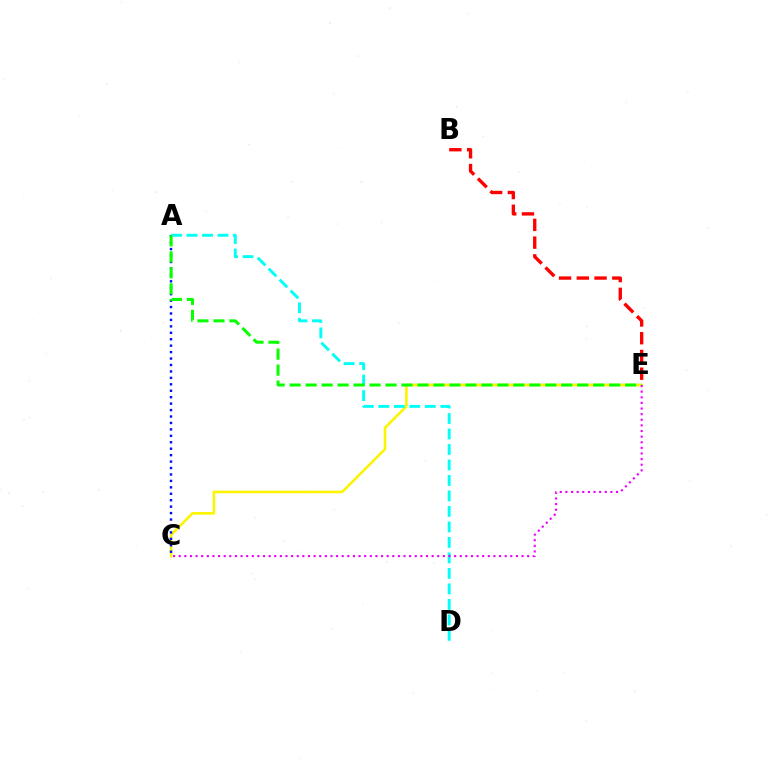{('C', 'E'): [{'color': '#fcf500', 'line_style': 'solid', 'thickness': 1.87}, {'color': '#ee00ff', 'line_style': 'dotted', 'thickness': 1.53}], ('B', 'E'): [{'color': '#ff0000', 'line_style': 'dashed', 'thickness': 2.41}], ('A', 'C'): [{'color': '#0010ff', 'line_style': 'dotted', 'thickness': 1.75}], ('A', 'D'): [{'color': '#00fff6', 'line_style': 'dashed', 'thickness': 2.1}], ('A', 'E'): [{'color': '#08ff00', 'line_style': 'dashed', 'thickness': 2.17}]}